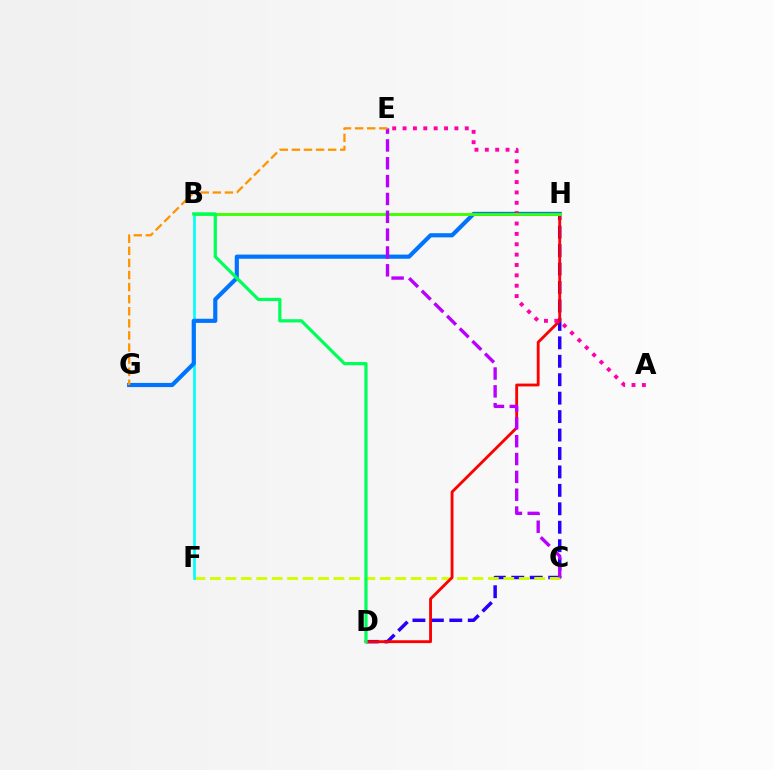{('D', 'H'): [{'color': '#2500ff', 'line_style': 'dashed', 'thickness': 2.51}, {'color': '#ff0000', 'line_style': 'solid', 'thickness': 2.05}], ('C', 'F'): [{'color': '#d1ff00', 'line_style': 'dashed', 'thickness': 2.1}], ('B', 'F'): [{'color': '#00fff6', 'line_style': 'solid', 'thickness': 1.93}], ('G', 'H'): [{'color': '#0074ff', 'line_style': 'solid', 'thickness': 2.99}], ('A', 'E'): [{'color': '#ff00ac', 'line_style': 'dotted', 'thickness': 2.82}], ('B', 'H'): [{'color': '#3dff00', 'line_style': 'solid', 'thickness': 2.06}], ('C', 'E'): [{'color': '#b900ff', 'line_style': 'dashed', 'thickness': 2.42}], ('E', 'G'): [{'color': '#ff9400', 'line_style': 'dashed', 'thickness': 1.64}], ('B', 'D'): [{'color': '#00ff5c', 'line_style': 'solid', 'thickness': 2.33}]}